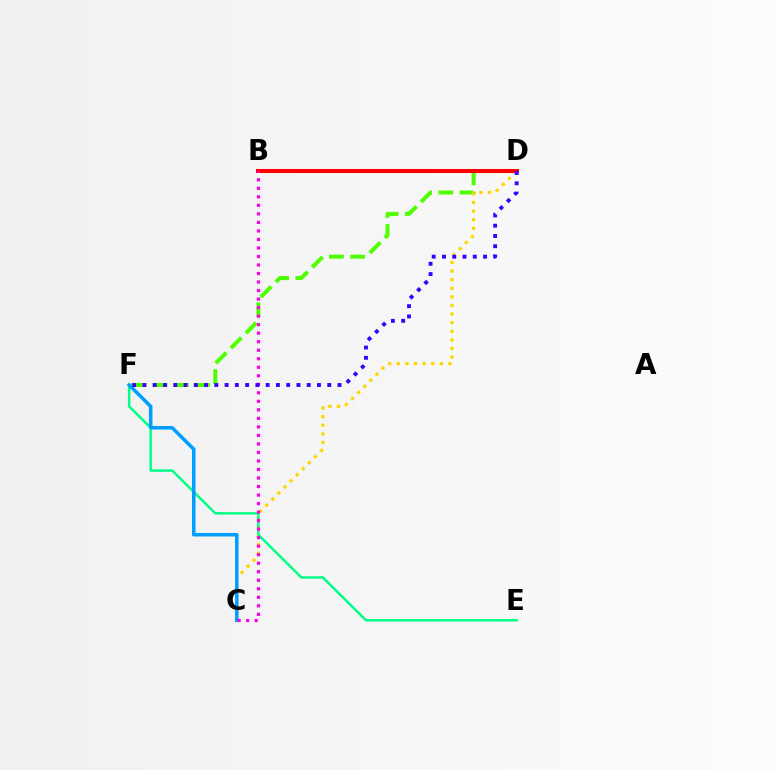{('D', 'F'): [{'color': '#4fff00', 'line_style': 'dashed', 'thickness': 2.88}, {'color': '#3700ff', 'line_style': 'dotted', 'thickness': 2.79}], ('C', 'D'): [{'color': '#ffd500', 'line_style': 'dotted', 'thickness': 2.34}], ('E', 'F'): [{'color': '#00ff86', 'line_style': 'solid', 'thickness': 1.77}], ('B', 'D'): [{'color': '#ff0000', 'line_style': 'solid', 'thickness': 2.9}], ('C', 'F'): [{'color': '#009eff', 'line_style': 'solid', 'thickness': 2.53}], ('B', 'C'): [{'color': '#ff00ed', 'line_style': 'dotted', 'thickness': 2.31}]}